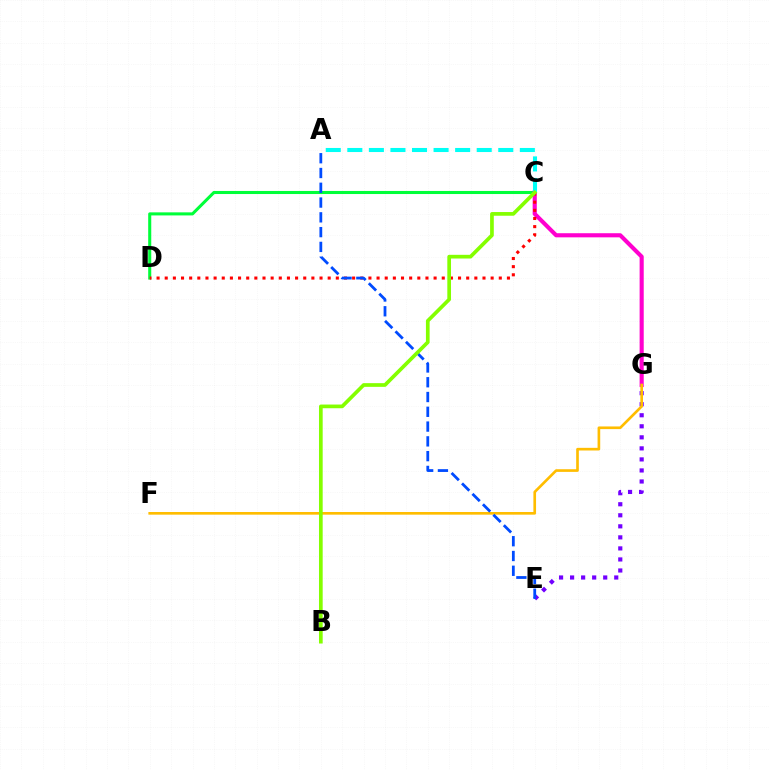{('C', 'D'): [{'color': '#00ff39', 'line_style': 'solid', 'thickness': 2.21}, {'color': '#ff0000', 'line_style': 'dotted', 'thickness': 2.21}], ('C', 'G'): [{'color': '#ff00cf', 'line_style': 'solid', 'thickness': 2.96}], ('E', 'G'): [{'color': '#7200ff', 'line_style': 'dotted', 'thickness': 3.0}], ('F', 'G'): [{'color': '#ffbd00', 'line_style': 'solid', 'thickness': 1.91}], ('A', 'E'): [{'color': '#004bff', 'line_style': 'dashed', 'thickness': 2.01}], ('A', 'C'): [{'color': '#00fff6', 'line_style': 'dashed', 'thickness': 2.93}], ('B', 'C'): [{'color': '#84ff00', 'line_style': 'solid', 'thickness': 2.66}]}